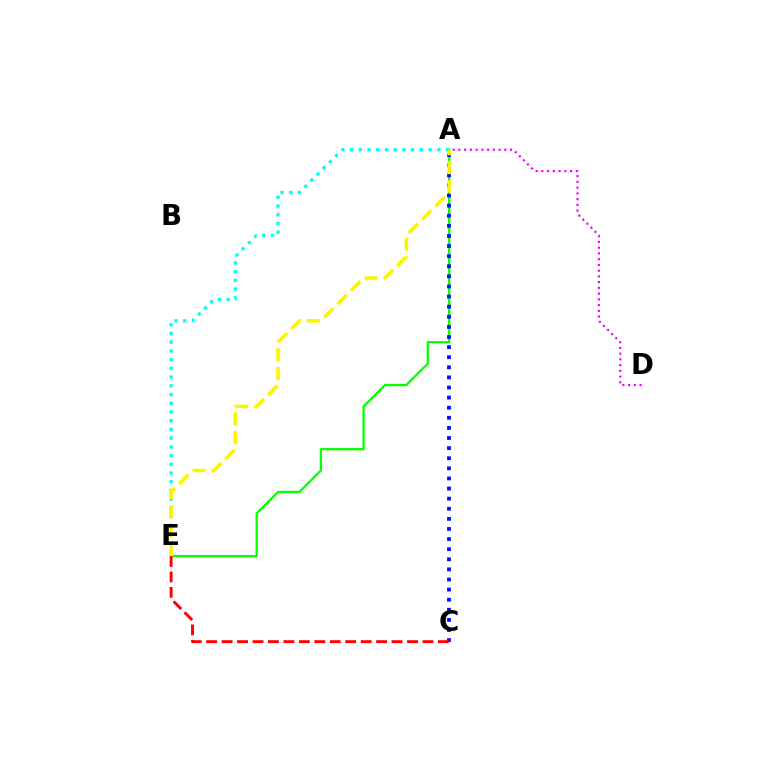{('A', 'E'): [{'color': '#08ff00', 'line_style': 'solid', 'thickness': 1.65}, {'color': '#00fff6', 'line_style': 'dotted', 'thickness': 2.37}, {'color': '#fcf500', 'line_style': 'dashed', 'thickness': 2.56}], ('A', 'C'): [{'color': '#0010ff', 'line_style': 'dotted', 'thickness': 2.75}], ('C', 'E'): [{'color': '#ff0000', 'line_style': 'dashed', 'thickness': 2.1}], ('A', 'D'): [{'color': '#ee00ff', 'line_style': 'dotted', 'thickness': 1.56}]}